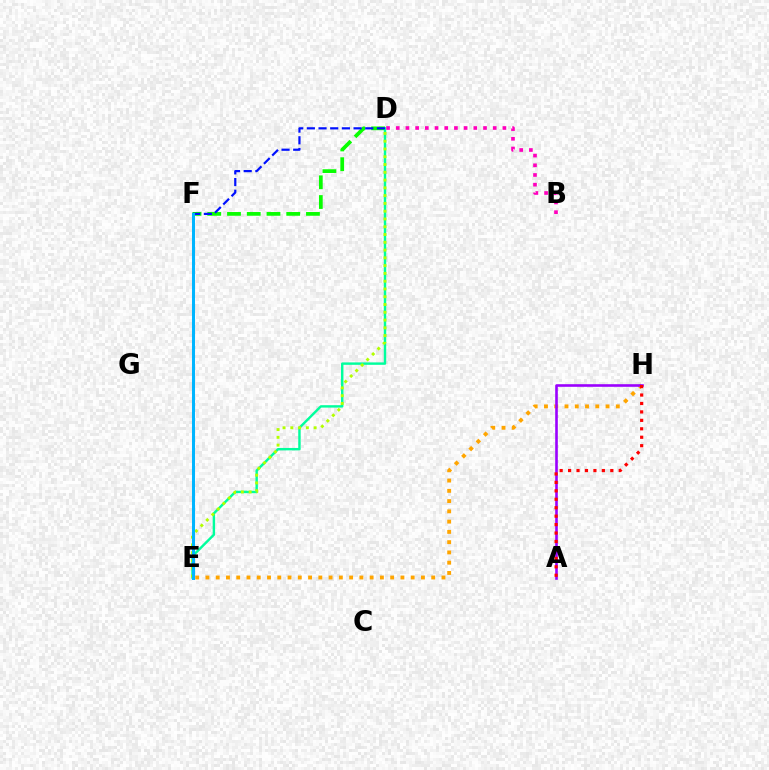{('D', 'F'): [{'color': '#08ff00', 'line_style': 'dashed', 'thickness': 2.68}, {'color': '#0010ff', 'line_style': 'dashed', 'thickness': 1.59}], ('D', 'E'): [{'color': '#00ff9d', 'line_style': 'solid', 'thickness': 1.74}, {'color': '#b3ff00', 'line_style': 'dotted', 'thickness': 2.11}], ('E', 'H'): [{'color': '#ffa500', 'line_style': 'dotted', 'thickness': 2.79}], ('A', 'H'): [{'color': '#9b00ff', 'line_style': 'solid', 'thickness': 1.88}, {'color': '#ff0000', 'line_style': 'dotted', 'thickness': 2.29}], ('B', 'D'): [{'color': '#ff00bd', 'line_style': 'dotted', 'thickness': 2.63}], ('E', 'F'): [{'color': '#00b5ff', 'line_style': 'solid', 'thickness': 2.18}]}